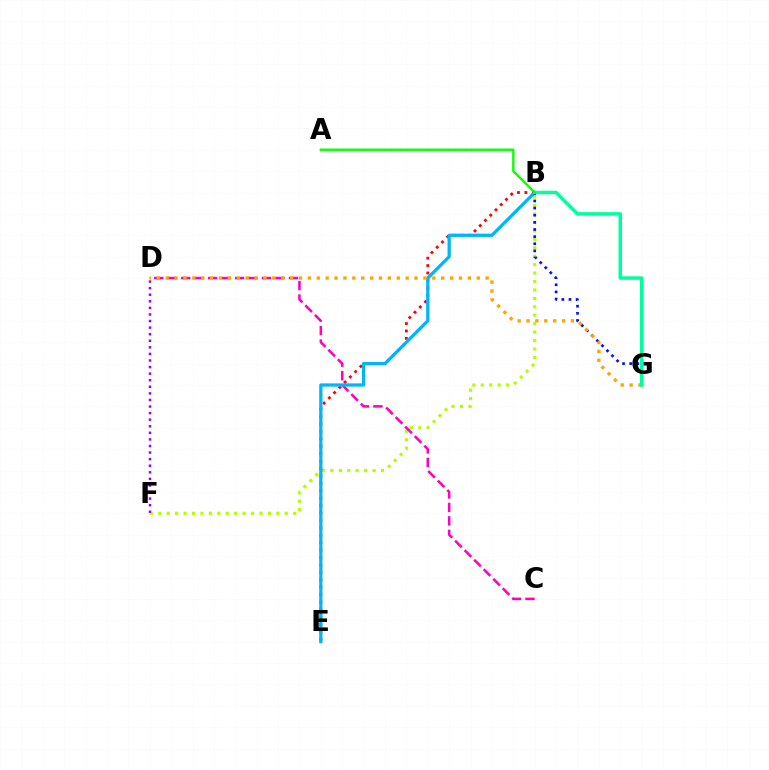{('B', 'F'): [{'color': '#b3ff00', 'line_style': 'dotted', 'thickness': 2.29}], ('B', 'E'): [{'color': '#ff0000', 'line_style': 'dotted', 'thickness': 2.02}, {'color': '#00b5ff', 'line_style': 'solid', 'thickness': 2.35}], ('C', 'D'): [{'color': '#ff00bd', 'line_style': 'dashed', 'thickness': 1.83}], ('B', 'G'): [{'color': '#0010ff', 'line_style': 'dotted', 'thickness': 1.94}, {'color': '#00ff9d', 'line_style': 'solid', 'thickness': 2.52}], ('D', 'G'): [{'color': '#ffa500', 'line_style': 'dotted', 'thickness': 2.41}], ('A', 'B'): [{'color': '#08ff00', 'line_style': 'solid', 'thickness': 1.69}], ('D', 'F'): [{'color': '#9b00ff', 'line_style': 'dotted', 'thickness': 1.79}]}